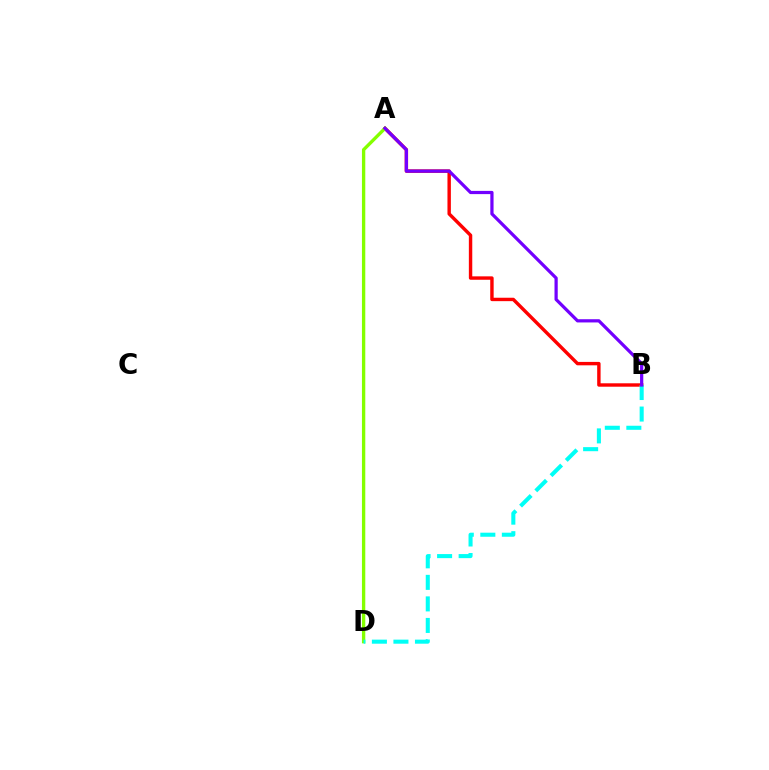{('A', 'B'): [{'color': '#ff0000', 'line_style': 'solid', 'thickness': 2.46}, {'color': '#7200ff', 'line_style': 'solid', 'thickness': 2.32}], ('A', 'D'): [{'color': '#84ff00', 'line_style': 'solid', 'thickness': 2.41}], ('B', 'D'): [{'color': '#00fff6', 'line_style': 'dashed', 'thickness': 2.93}]}